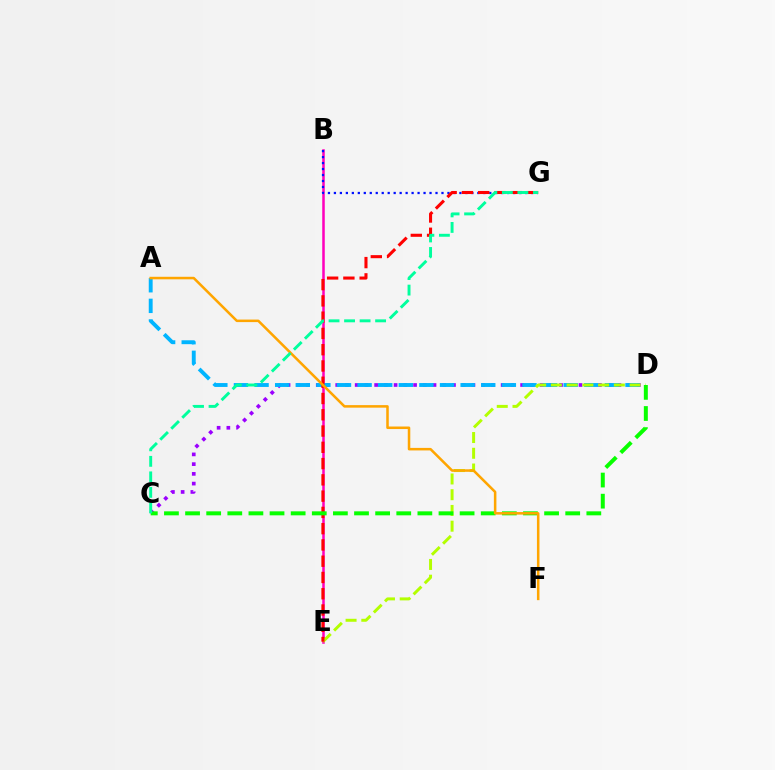{('B', 'E'): [{'color': '#ff00bd', 'line_style': 'solid', 'thickness': 1.83}], ('C', 'D'): [{'color': '#9b00ff', 'line_style': 'dotted', 'thickness': 2.64}, {'color': '#08ff00', 'line_style': 'dashed', 'thickness': 2.87}], ('A', 'D'): [{'color': '#00b5ff', 'line_style': 'dashed', 'thickness': 2.8}], ('D', 'E'): [{'color': '#b3ff00', 'line_style': 'dashed', 'thickness': 2.14}], ('B', 'G'): [{'color': '#0010ff', 'line_style': 'dotted', 'thickness': 1.62}], ('E', 'G'): [{'color': '#ff0000', 'line_style': 'dashed', 'thickness': 2.21}], ('A', 'F'): [{'color': '#ffa500', 'line_style': 'solid', 'thickness': 1.82}], ('C', 'G'): [{'color': '#00ff9d', 'line_style': 'dashed', 'thickness': 2.11}]}